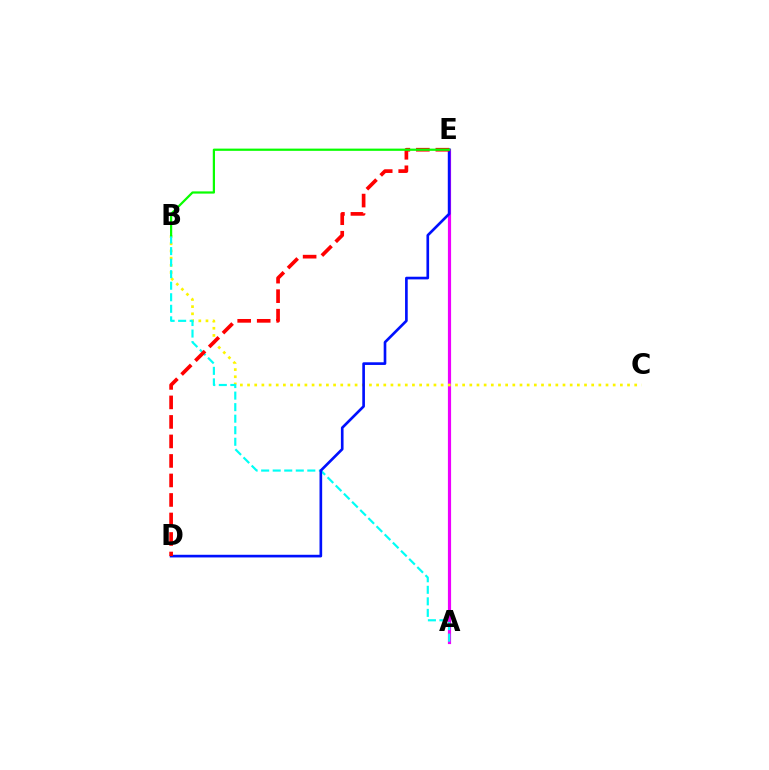{('A', 'E'): [{'color': '#ee00ff', 'line_style': 'solid', 'thickness': 2.29}], ('B', 'C'): [{'color': '#fcf500', 'line_style': 'dotted', 'thickness': 1.95}], ('A', 'B'): [{'color': '#00fff6', 'line_style': 'dashed', 'thickness': 1.57}], ('D', 'E'): [{'color': '#0010ff', 'line_style': 'solid', 'thickness': 1.91}, {'color': '#ff0000', 'line_style': 'dashed', 'thickness': 2.65}], ('B', 'E'): [{'color': '#08ff00', 'line_style': 'solid', 'thickness': 1.61}]}